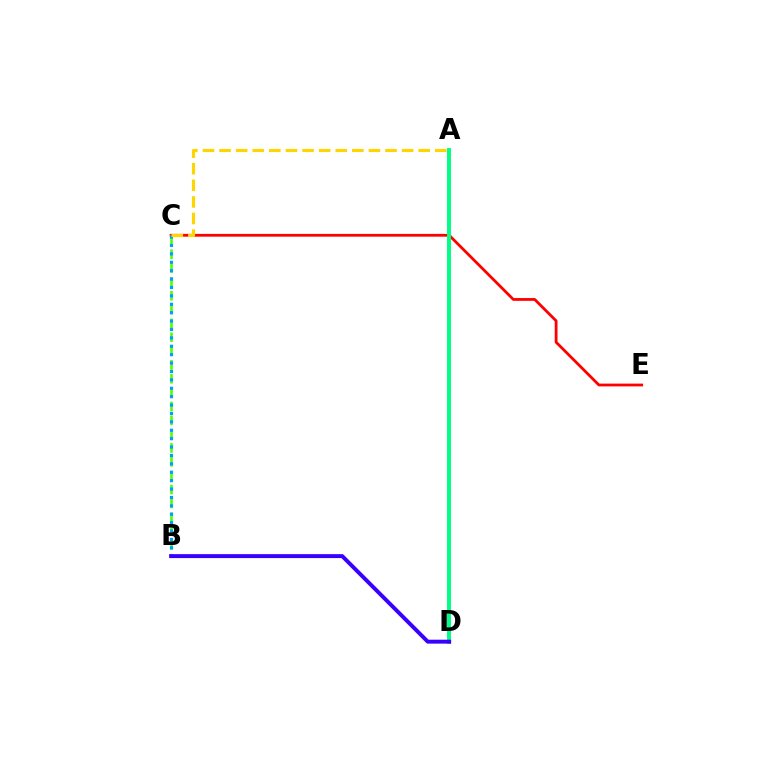{('C', 'E'): [{'color': '#ff0000', 'line_style': 'solid', 'thickness': 2.01}], ('B', 'C'): [{'color': '#4fff00', 'line_style': 'dashed', 'thickness': 1.88}, {'color': '#009eff', 'line_style': 'dotted', 'thickness': 2.28}], ('A', 'D'): [{'color': '#ff00ed', 'line_style': 'dashed', 'thickness': 1.76}, {'color': '#00ff86', 'line_style': 'solid', 'thickness': 2.83}], ('A', 'C'): [{'color': '#ffd500', 'line_style': 'dashed', 'thickness': 2.25}], ('B', 'D'): [{'color': '#3700ff', 'line_style': 'solid', 'thickness': 2.83}]}